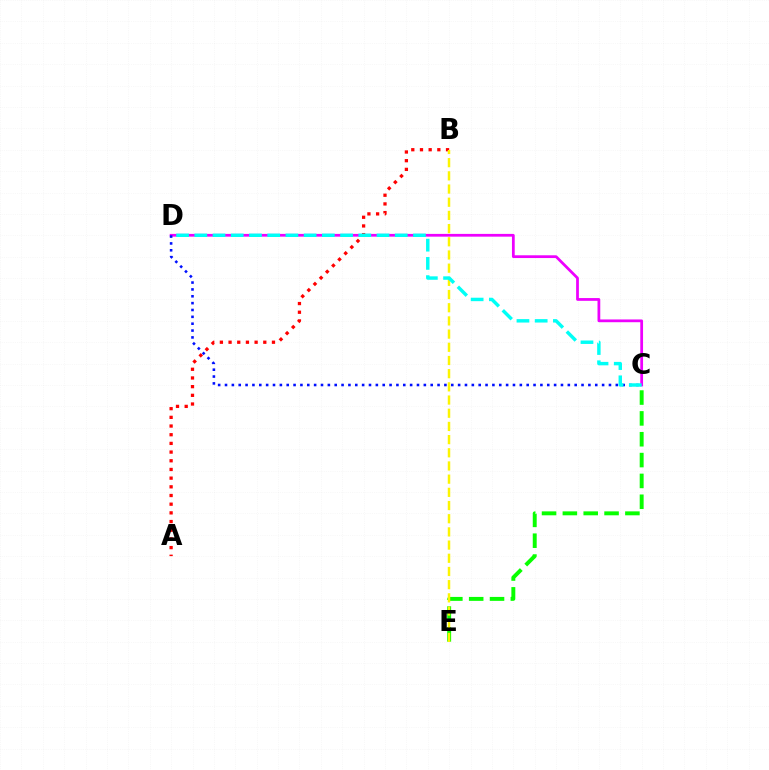{('C', 'E'): [{'color': '#08ff00', 'line_style': 'dashed', 'thickness': 2.83}], ('C', 'D'): [{'color': '#ee00ff', 'line_style': 'solid', 'thickness': 1.99}, {'color': '#0010ff', 'line_style': 'dotted', 'thickness': 1.86}, {'color': '#00fff6', 'line_style': 'dashed', 'thickness': 2.48}], ('A', 'B'): [{'color': '#ff0000', 'line_style': 'dotted', 'thickness': 2.36}], ('B', 'E'): [{'color': '#fcf500', 'line_style': 'dashed', 'thickness': 1.79}]}